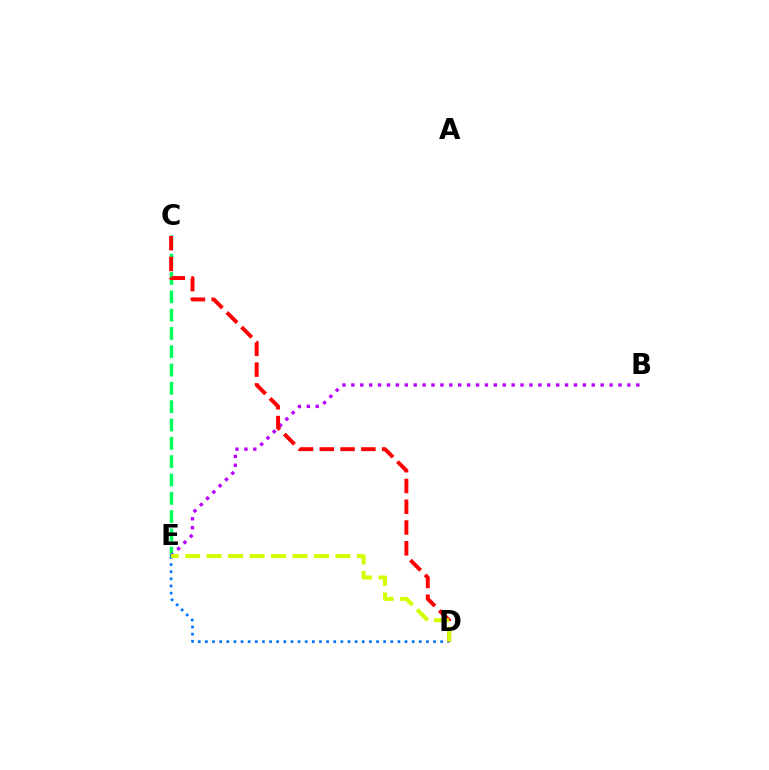{('D', 'E'): [{'color': '#0074ff', 'line_style': 'dotted', 'thickness': 1.94}, {'color': '#d1ff00', 'line_style': 'dashed', 'thickness': 2.92}], ('C', 'E'): [{'color': '#00ff5c', 'line_style': 'dashed', 'thickness': 2.49}], ('B', 'E'): [{'color': '#b900ff', 'line_style': 'dotted', 'thickness': 2.42}], ('C', 'D'): [{'color': '#ff0000', 'line_style': 'dashed', 'thickness': 2.82}]}